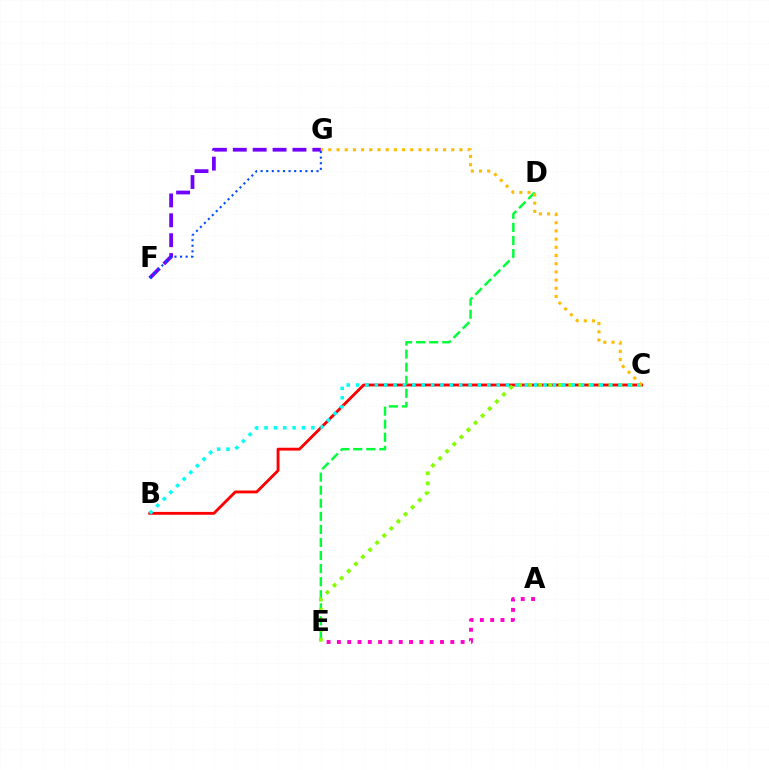{('B', 'C'): [{'color': '#ff0000', 'line_style': 'solid', 'thickness': 2.06}, {'color': '#00fff6', 'line_style': 'dotted', 'thickness': 2.55}], ('D', 'E'): [{'color': '#00ff39', 'line_style': 'dashed', 'thickness': 1.78}], ('C', 'E'): [{'color': '#84ff00', 'line_style': 'dotted', 'thickness': 2.73}], ('C', 'G'): [{'color': '#ffbd00', 'line_style': 'dotted', 'thickness': 2.23}], ('F', 'G'): [{'color': '#7200ff', 'line_style': 'dashed', 'thickness': 2.7}, {'color': '#004bff', 'line_style': 'dotted', 'thickness': 1.52}], ('A', 'E'): [{'color': '#ff00cf', 'line_style': 'dotted', 'thickness': 2.8}]}